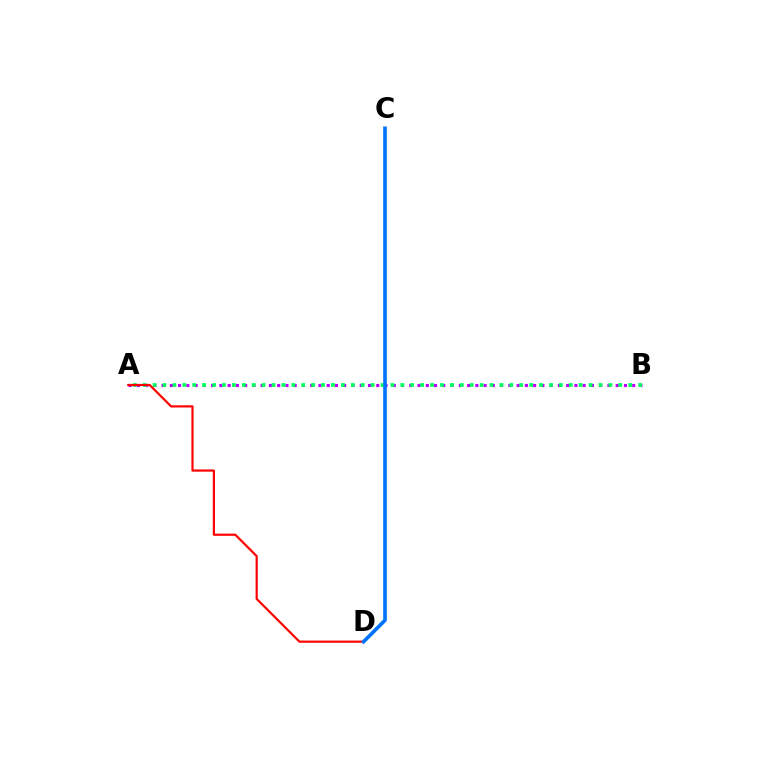{('A', 'B'): [{'color': '#b900ff', 'line_style': 'dotted', 'thickness': 2.24}, {'color': '#00ff5c', 'line_style': 'dotted', 'thickness': 2.69}], ('A', 'D'): [{'color': '#ff0000', 'line_style': 'solid', 'thickness': 1.58}], ('C', 'D'): [{'color': '#d1ff00', 'line_style': 'solid', 'thickness': 1.73}, {'color': '#0074ff', 'line_style': 'solid', 'thickness': 2.62}]}